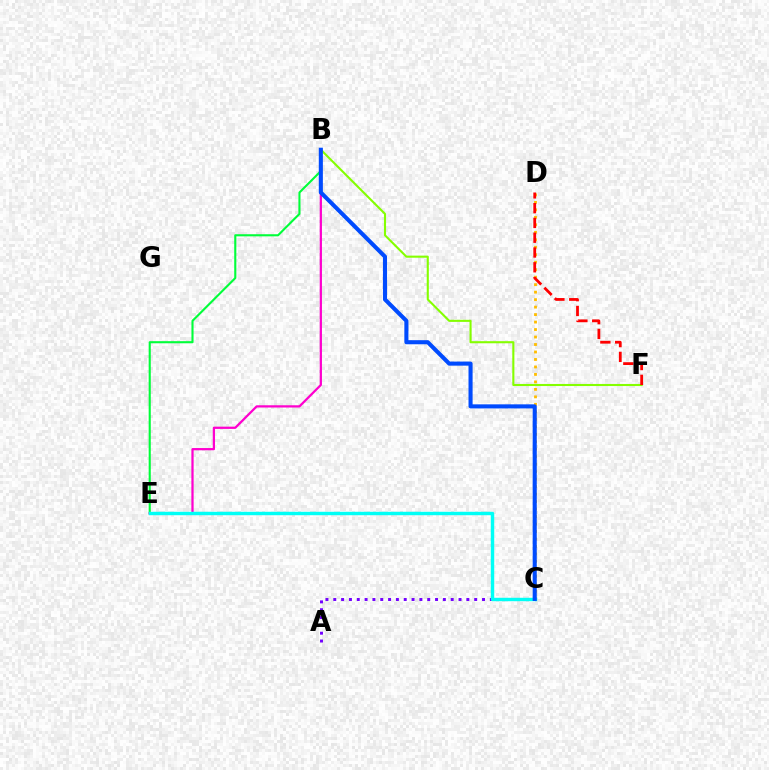{('C', 'D'): [{'color': '#ffbd00', 'line_style': 'dotted', 'thickness': 2.03}], ('B', 'E'): [{'color': '#00ff39', 'line_style': 'solid', 'thickness': 1.52}, {'color': '#ff00cf', 'line_style': 'solid', 'thickness': 1.62}], ('B', 'F'): [{'color': '#84ff00', 'line_style': 'solid', 'thickness': 1.51}], ('D', 'F'): [{'color': '#ff0000', 'line_style': 'dashed', 'thickness': 2.01}], ('A', 'C'): [{'color': '#7200ff', 'line_style': 'dotted', 'thickness': 2.13}], ('C', 'E'): [{'color': '#00fff6', 'line_style': 'solid', 'thickness': 2.48}], ('B', 'C'): [{'color': '#004bff', 'line_style': 'solid', 'thickness': 2.94}]}